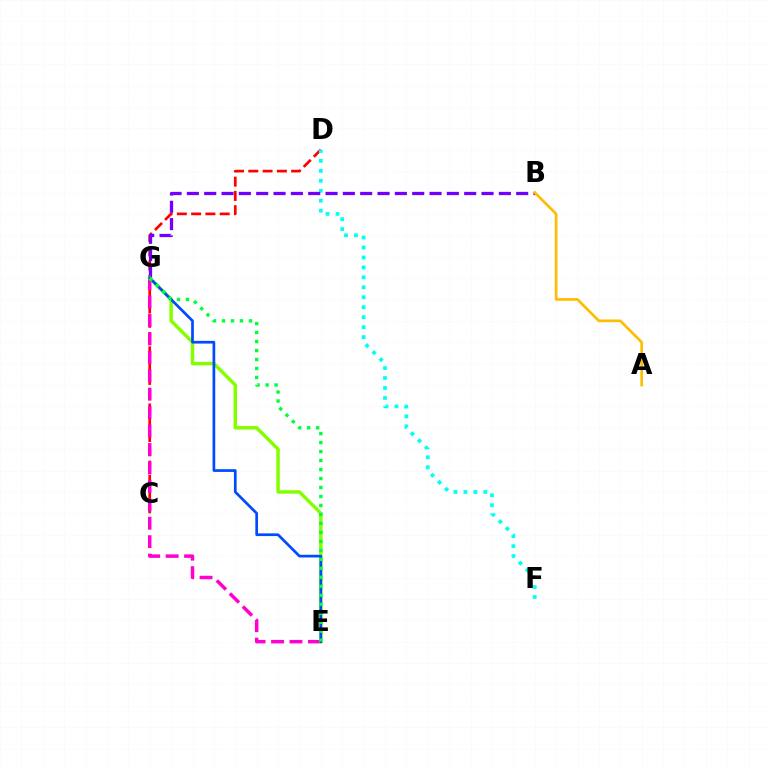{('C', 'D'): [{'color': '#ff0000', 'line_style': 'dashed', 'thickness': 1.94}], ('E', 'G'): [{'color': '#ff00cf', 'line_style': 'dashed', 'thickness': 2.5}, {'color': '#84ff00', 'line_style': 'solid', 'thickness': 2.49}, {'color': '#004bff', 'line_style': 'solid', 'thickness': 1.95}, {'color': '#00ff39', 'line_style': 'dotted', 'thickness': 2.44}], ('D', 'F'): [{'color': '#00fff6', 'line_style': 'dotted', 'thickness': 2.7}], ('B', 'G'): [{'color': '#7200ff', 'line_style': 'dashed', 'thickness': 2.35}], ('A', 'B'): [{'color': '#ffbd00', 'line_style': 'solid', 'thickness': 1.94}]}